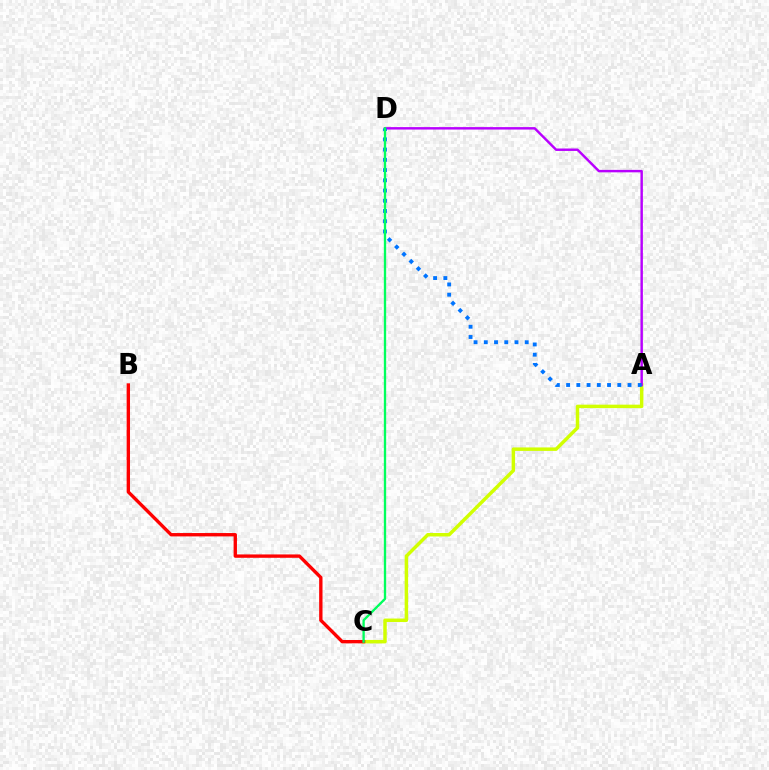{('A', 'C'): [{'color': '#d1ff00', 'line_style': 'solid', 'thickness': 2.5}], ('A', 'D'): [{'color': '#b900ff', 'line_style': 'solid', 'thickness': 1.76}, {'color': '#0074ff', 'line_style': 'dotted', 'thickness': 2.78}], ('B', 'C'): [{'color': '#ff0000', 'line_style': 'solid', 'thickness': 2.41}], ('C', 'D'): [{'color': '#00ff5c', 'line_style': 'solid', 'thickness': 1.68}]}